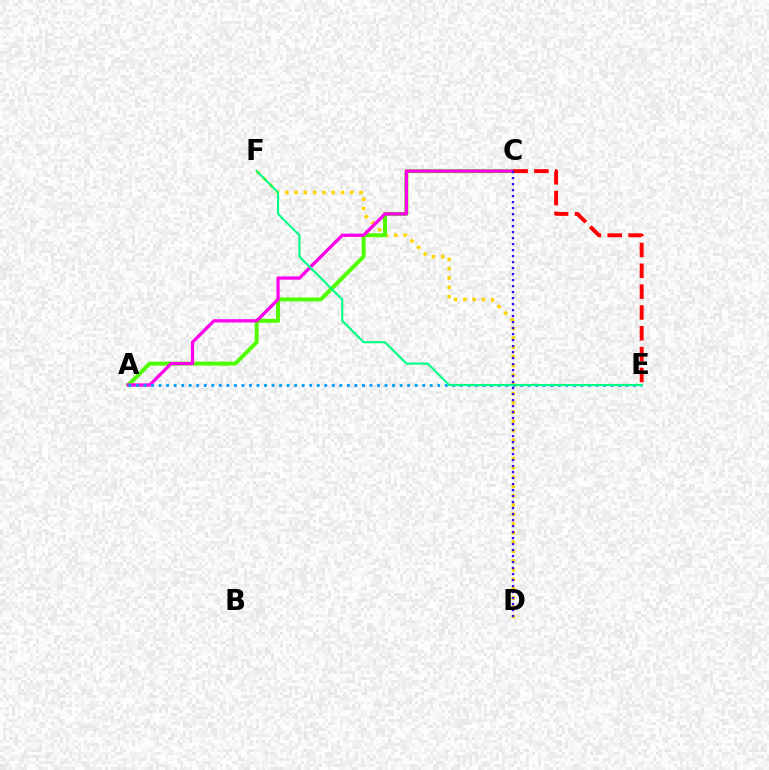{('D', 'F'): [{'color': '#ffd500', 'line_style': 'dotted', 'thickness': 2.52}], ('A', 'C'): [{'color': '#4fff00', 'line_style': 'solid', 'thickness': 2.86}, {'color': '#ff00ed', 'line_style': 'solid', 'thickness': 2.36}], ('A', 'E'): [{'color': '#009eff', 'line_style': 'dotted', 'thickness': 2.05}], ('E', 'F'): [{'color': '#00ff86', 'line_style': 'solid', 'thickness': 1.52}], ('C', 'E'): [{'color': '#ff0000', 'line_style': 'dashed', 'thickness': 2.83}], ('C', 'D'): [{'color': '#3700ff', 'line_style': 'dotted', 'thickness': 1.63}]}